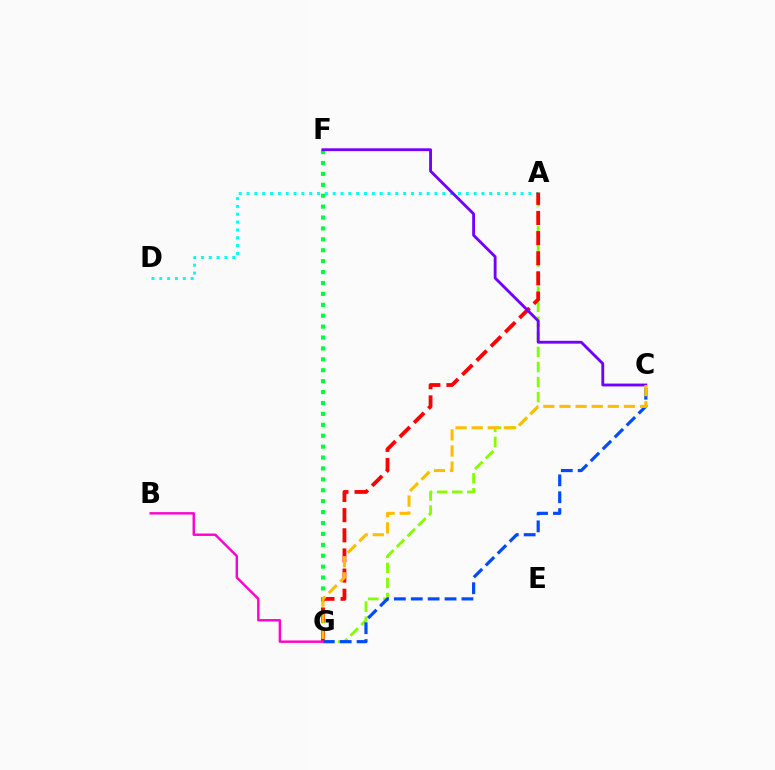{('A', 'D'): [{'color': '#00fff6', 'line_style': 'dotted', 'thickness': 2.13}], ('A', 'G'): [{'color': '#84ff00', 'line_style': 'dashed', 'thickness': 2.05}, {'color': '#ff0000', 'line_style': 'dashed', 'thickness': 2.74}], ('F', 'G'): [{'color': '#00ff39', 'line_style': 'dotted', 'thickness': 2.96}], ('C', 'F'): [{'color': '#7200ff', 'line_style': 'solid', 'thickness': 2.05}], ('C', 'G'): [{'color': '#004bff', 'line_style': 'dashed', 'thickness': 2.29}, {'color': '#ffbd00', 'line_style': 'dashed', 'thickness': 2.19}], ('B', 'G'): [{'color': '#ff00cf', 'line_style': 'solid', 'thickness': 1.74}]}